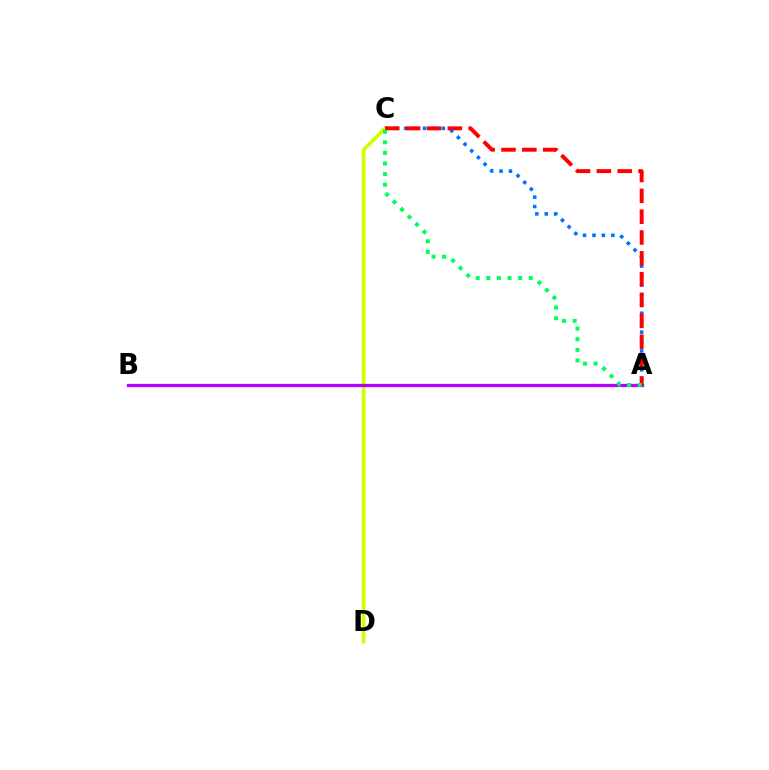{('A', 'C'): [{'color': '#0074ff', 'line_style': 'dotted', 'thickness': 2.56}, {'color': '#ff0000', 'line_style': 'dashed', 'thickness': 2.83}, {'color': '#00ff5c', 'line_style': 'dotted', 'thickness': 2.88}], ('C', 'D'): [{'color': '#d1ff00', 'line_style': 'solid', 'thickness': 2.66}], ('A', 'B'): [{'color': '#b900ff', 'line_style': 'solid', 'thickness': 2.35}]}